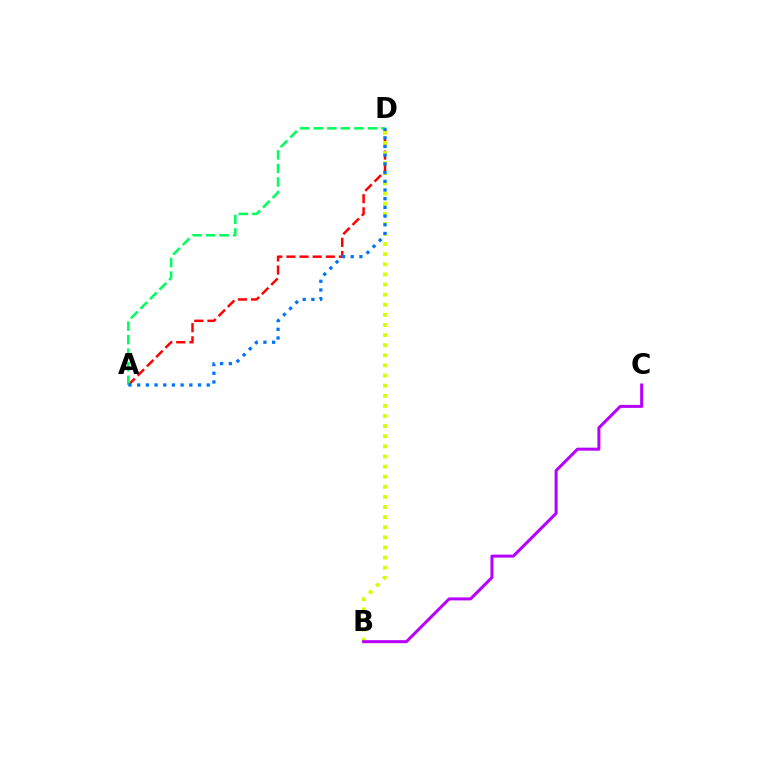{('A', 'D'): [{'color': '#ff0000', 'line_style': 'dashed', 'thickness': 1.78}, {'color': '#00ff5c', 'line_style': 'dashed', 'thickness': 1.84}, {'color': '#0074ff', 'line_style': 'dotted', 'thickness': 2.36}], ('B', 'D'): [{'color': '#d1ff00', 'line_style': 'dotted', 'thickness': 2.75}], ('B', 'C'): [{'color': '#b900ff', 'line_style': 'solid', 'thickness': 2.17}]}